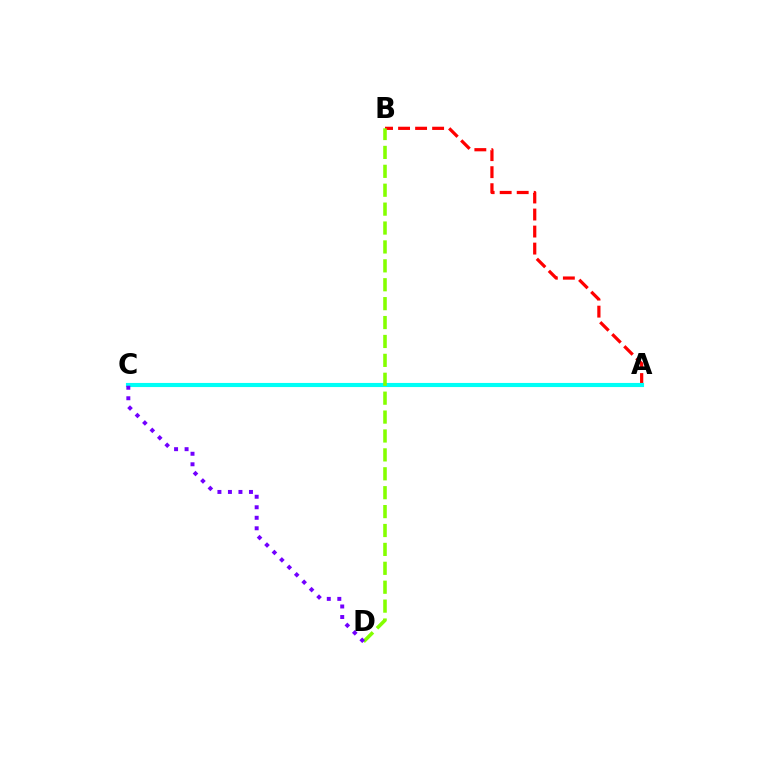{('A', 'B'): [{'color': '#ff0000', 'line_style': 'dashed', 'thickness': 2.31}], ('A', 'C'): [{'color': '#00fff6', 'line_style': 'solid', 'thickness': 2.96}], ('B', 'D'): [{'color': '#84ff00', 'line_style': 'dashed', 'thickness': 2.57}], ('C', 'D'): [{'color': '#7200ff', 'line_style': 'dotted', 'thickness': 2.86}]}